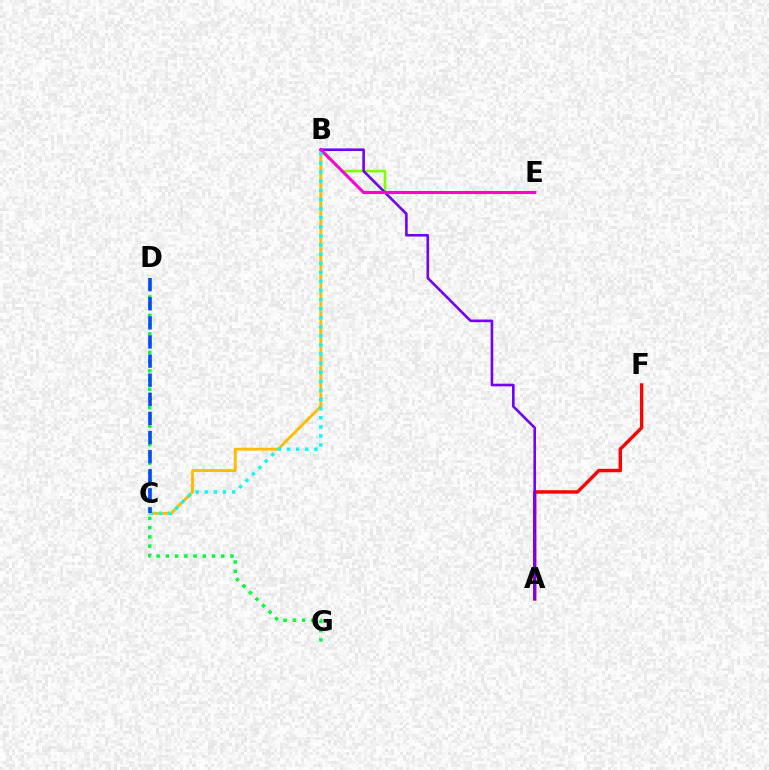{('B', 'C'): [{'color': '#ffbd00', 'line_style': 'solid', 'thickness': 2.08}, {'color': '#00fff6', 'line_style': 'dotted', 'thickness': 2.47}], ('B', 'E'): [{'color': '#84ff00', 'line_style': 'solid', 'thickness': 1.92}, {'color': '#ff00cf', 'line_style': 'solid', 'thickness': 2.2}], ('D', 'G'): [{'color': '#00ff39', 'line_style': 'dotted', 'thickness': 2.51}], ('A', 'F'): [{'color': '#ff0000', 'line_style': 'solid', 'thickness': 2.47}], ('A', 'B'): [{'color': '#7200ff', 'line_style': 'solid', 'thickness': 1.88}], ('C', 'D'): [{'color': '#004bff', 'line_style': 'dashed', 'thickness': 2.6}]}